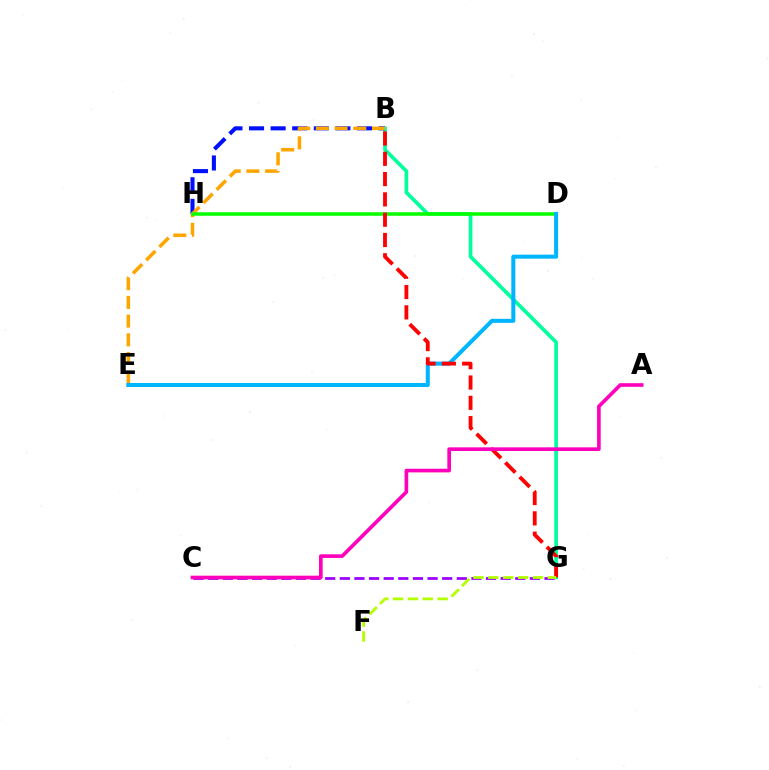{('B', 'G'): [{'color': '#00ff9d', 'line_style': 'solid', 'thickness': 2.64}, {'color': '#ff0000', 'line_style': 'dashed', 'thickness': 2.76}], ('B', 'H'): [{'color': '#0010ff', 'line_style': 'dashed', 'thickness': 2.93}], ('B', 'E'): [{'color': '#ffa500', 'line_style': 'dashed', 'thickness': 2.54}], ('D', 'H'): [{'color': '#08ff00', 'line_style': 'solid', 'thickness': 2.54}], ('D', 'E'): [{'color': '#00b5ff', 'line_style': 'solid', 'thickness': 2.9}], ('C', 'G'): [{'color': '#9b00ff', 'line_style': 'dashed', 'thickness': 1.99}], ('A', 'C'): [{'color': '#ff00bd', 'line_style': 'solid', 'thickness': 2.63}], ('F', 'G'): [{'color': '#b3ff00', 'line_style': 'dashed', 'thickness': 2.02}]}